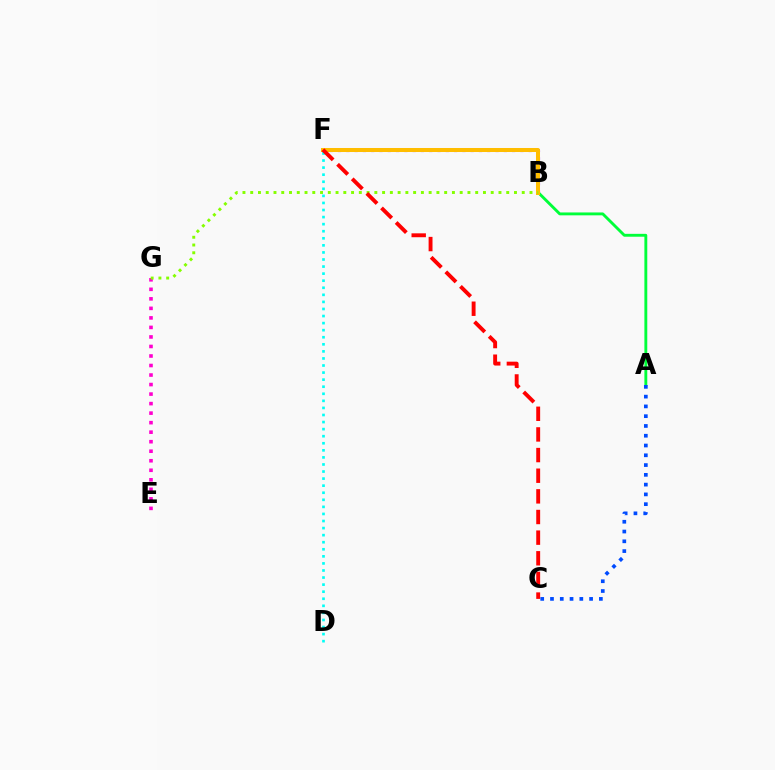{('A', 'B'): [{'color': '#00ff39', 'line_style': 'solid', 'thickness': 2.07}], ('A', 'C'): [{'color': '#004bff', 'line_style': 'dotted', 'thickness': 2.66}], ('E', 'G'): [{'color': '#ff00cf', 'line_style': 'dotted', 'thickness': 2.59}], ('B', 'F'): [{'color': '#7200ff', 'line_style': 'dotted', 'thickness': 2.25}, {'color': '#ffbd00', 'line_style': 'solid', 'thickness': 2.89}], ('D', 'F'): [{'color': '#00fff6', 'line_style': 'dotted', 'thickness': 1.92}], ('B', 'G'): [{'color': '#84ff00', 'line_style': 'dotted', 'thickness': 2.11}], ('C', 'F'): [{'color': '#ff0000', 'line_style': 'dashed', 'thickness': 2.8}]}